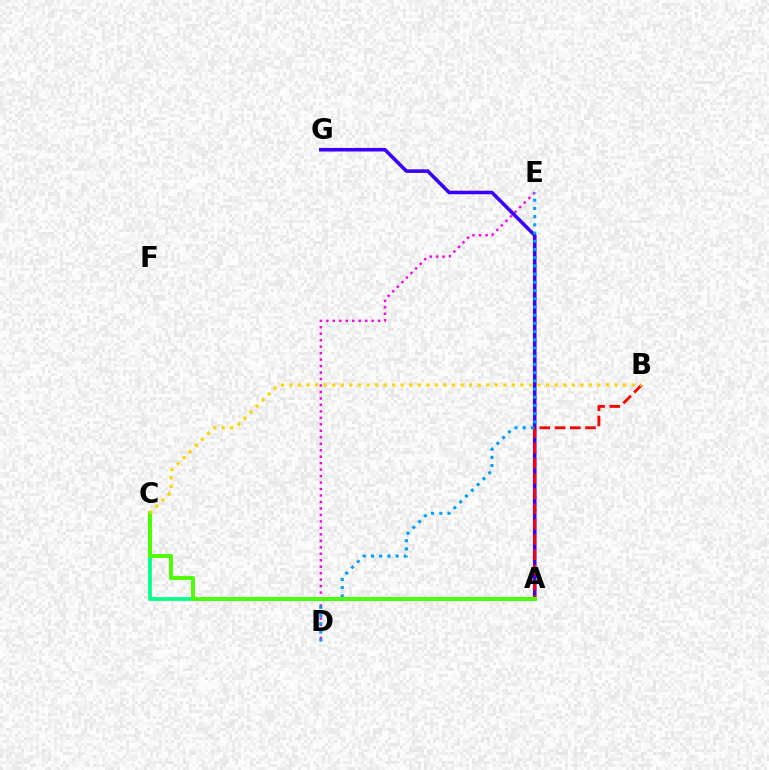{('A', 'C'): [{'color': '#00ff86', 'line_style': 'solid', 'thickness': 2.64}, {'color': '#4fff00', 'line_style': 'solid', 'thickness': 2.83}], ('D', 'E'): [{'color': '#ff00ed', 'line_style': 'dotted', 'thickness': 1.76}, {'color': '#009eff', 'line_style': 'dotted', 'thickness': 2.23}], ('A', 'G'): [{'color': '#3700ff', 'line_style': 'solid', 'thickness': 2.57}], ('A', 'B'): [{'color': '#ff0000', 'line_style': 'dashed', 'thickness': 2.07}], ('B', 'C'): [{'color': '#ffd500', 'line_style': 'dotted', 'thickness': 2.32}]}